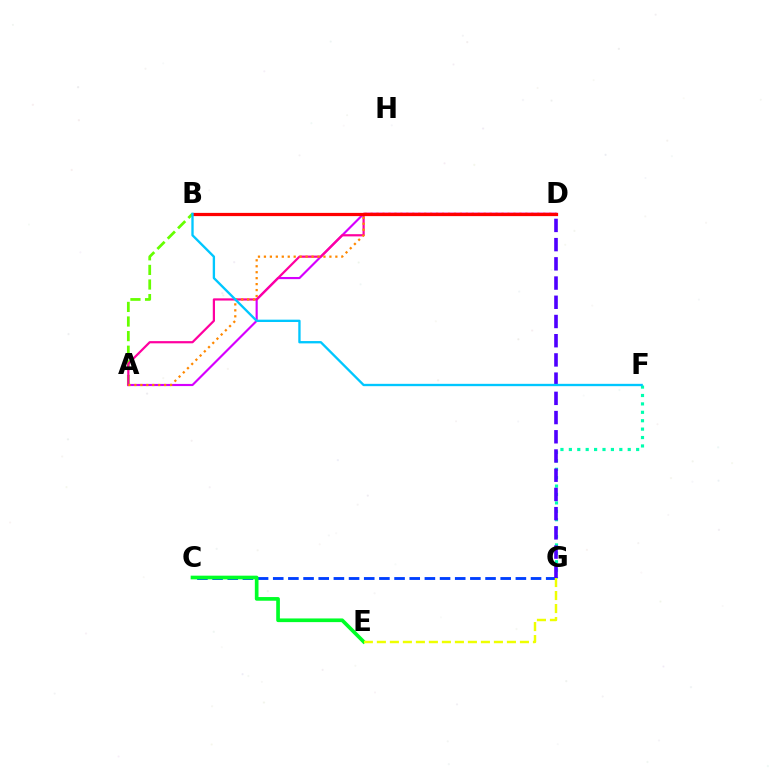{('A', 'B'): [{'color': '#66ff00', 'line_style': 'dashed', 'thickness': 1.98}], ('F', 'G'): [{'color': '#00ffaf', 'line_style': 'dotted', 'thickness': 2.28}], ('A', 'D'): [{'color': '#d600ff', 'line_style': 'solid', 'thickness': 1.55}, {'color': '#ff00a0', 'line_style': 'solid', 'thickness': 1.59}, {'color': '#ff8800', 'line_style': 'dotted', 'thickness': 1.62}], ('C', 'G'): [{'color': '#003fff', 'line_style': 'dashed', 'thickness': 2.06}], ('C', 'E'): [{'color': '#00ff27', 'line_style': 'solid', 'thickness': 2.64}], ('D', 'G'): [{'color': '#4f00ff', 'line_style': 'dashed', 'thickness': 2.61}], ('B', 'D'): [{'color': '#ff0000', 'line_style': 'solid', 'thickness': 2.32}], ('B', 'F'): [{'color': '#00c7ff', 'line_style': 'solid', 'thickness': 1.68}], ('E', 'G'): [{'color': '#eeff00', 'line_style': 'dashed', 'thickness': 1.77}]}